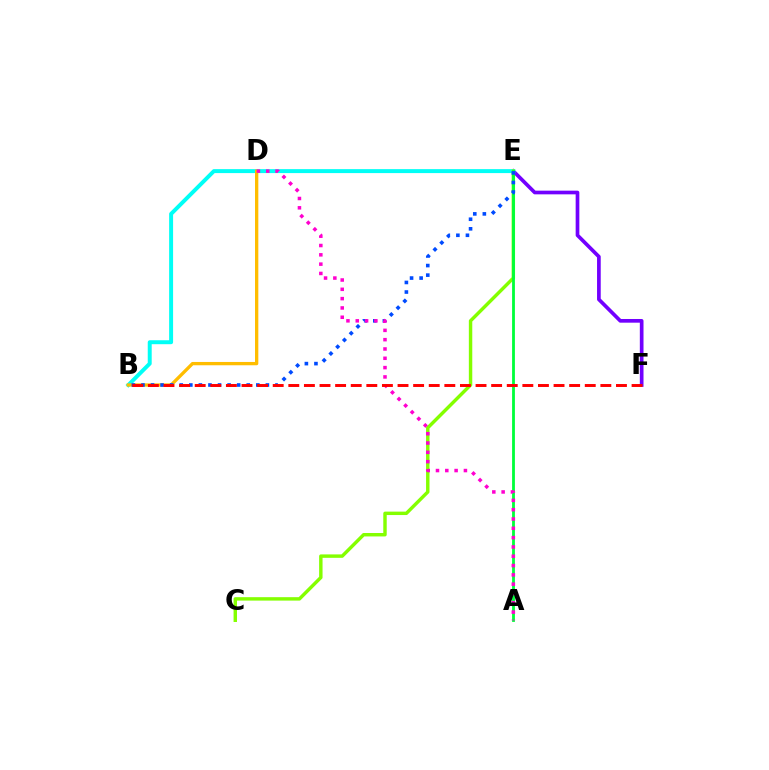{('E', 'F'): [{'color': '#7200ff', 'line_style': 'solid', 'thickness': 2.65}], ('B', 'E'): [{'color': '#00fff6', 'line_style': 'solid', 'thickness': 2.85}, {'color': '#004bff', 'line_style': 'dotted', 'thickness': 2.6}], ('C', 'E'): [{'color': '#84ff00', 'line_style': 'solid', 'thickness': 2.47}], ('B', 'D'): [{'color': '#ffbd00', 'line_style': 'solid', 'thickness': 2.38}], ('A', 'E'): [{'color': '#00ff39', 'line_style': 'solid', 'thickness': 2.02}], ('A', 'D'): [{'color': '#ff00cf', 'line_style': 'dotted', 'thickness': 2.53}], ('B', 'F'): [{'color': '#ff0000', 'line_style': 'dashed', 'thickness': 2.12}]}